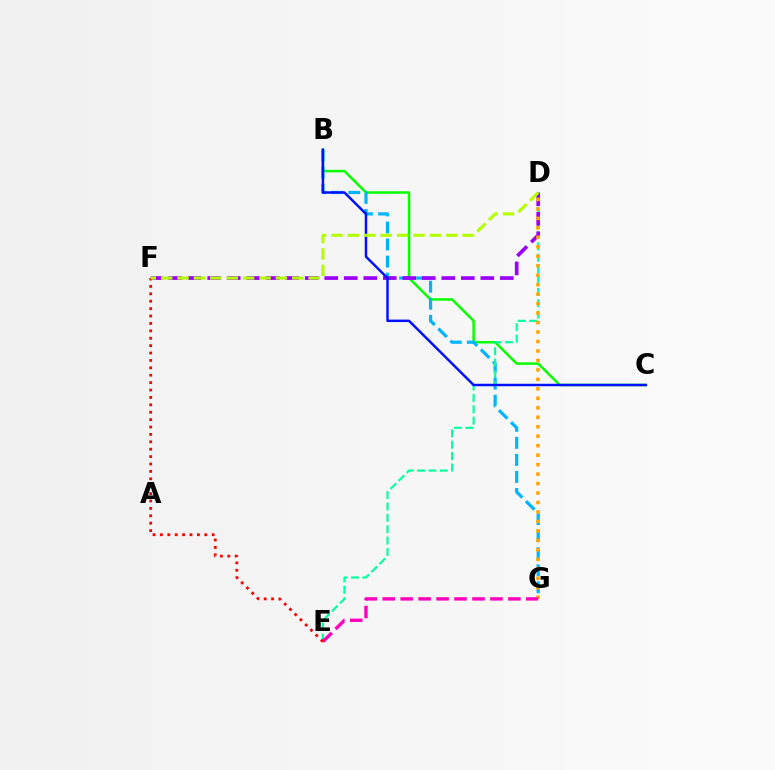{('B', 'C'): [{'color': '#08ff00', 'line_style': 'solid', 'thickness': 1.8}, {'color': '#0010ff', 'line_style': 'solid', 'thickness': 1.77}], ('B', 'G'): [{'color': '#00b5ff', 'line_style': 'dashed', 'thickness': 2.32}], ('D', 'E'): [{'color': '#00ff9d', 'line_style': 'dashed', 'thickness': 1.55}], ('D', 'F'): [{'color': '#9b00ff', 'line_style': 'dashed', 'thickness': 2.65}, {'color': '#b3ff00', 'line_style': 'dashed', 'thickness': 2.23}], ('D', 'G'): [{'color': '#ffa500', 'line_style': 'dotted', 'thickness': 2.57}], ('E', 'G'): [{'color': '#ff00bd', 'line_style': 'dashed', 'thickness': 2.44}], ('E', 'F'): [{'color': '#ff0000', 'line_style': 'dotted', 'thickness': 2.01}]}